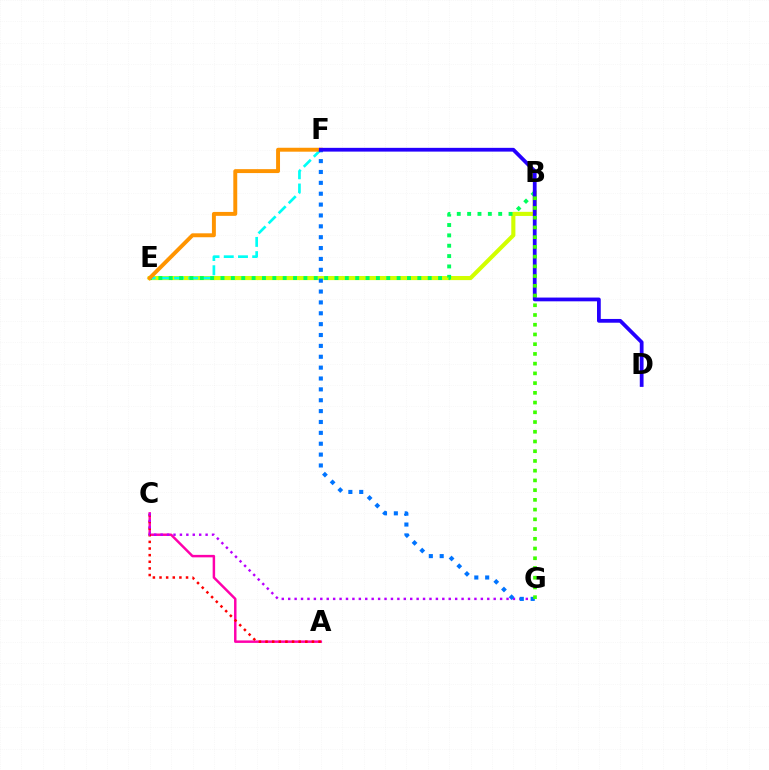{('B', 'E'): [{'color': '#d1ff00', 'line_style': 'solid', 'thickness': 2.96}, {'color': '#00ff5c', 'line_style': 'dotted', 'thickness': 2.81}], ('E', 'F'): [{'color': '#00fff6', 'line_style': 'dashed', 'thickness': 1.93}, {'color': '#ff9400', 'line_style': 'solid', 'thickness': 2.83}], ('A', 'C'): [{'color': '#ff00ac', 'line_style': 'solid', 'thickness': 1.78}, {'color': '#ff0000', 'line_style': 'dotted', 'thickness': 1.8}], ('C', 'G'): [{'color': '#b900ff', 'line_style': 'dotted', 'thickness': 1.74}], ('F', 'G'): [{'color': '#0074ff', 'line_style': 'dotted', 'thickness': 2.95}], ('D', 'F'): [{'color': '#2500ff', 'line_style': 'solid', 'thickness': 2.71}], ('B', 'G'): [{'color': '#3dff00', 'line_style': 'dotted', 'thickness': 2.64}]}